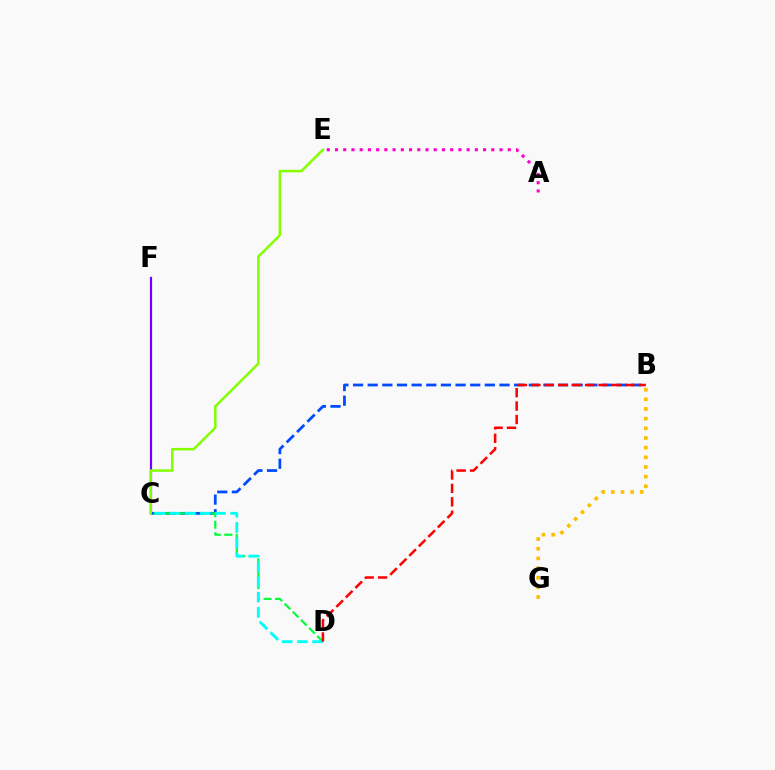{('C', 'F'): [{'color': '#7200ff', 'line_style': 'solid', 'thickness': 1.6}], ('B', 'C'): [{'color': '#004bff', 'line_style': 'dashed', 'thickness': 1.99}], ('C', 'D'): [{'color': '#00ff39', 'line_style': 'dashed', 'thickness': 1.56}, {'color': '#00fff6', 'line_style': 'dashed', 'thickness': 2.07}], ('C', 'E'): [{'color': '#84ff00', 'line_style': 'solid', 'thickness': 1.81}], ('B', 'G'): [{'color': '#ffbd00', 'line_style': 'dotted', 'thickness': 2.63}], ('A', 'E'): [{'color': '#ff00cf', 'line_style': 'dotted', 'thickness': 2.24}], ('B', 'D'): [{'color': '#ff0000', 'line_style': 'dashed', 'thickness': 1.82}]}